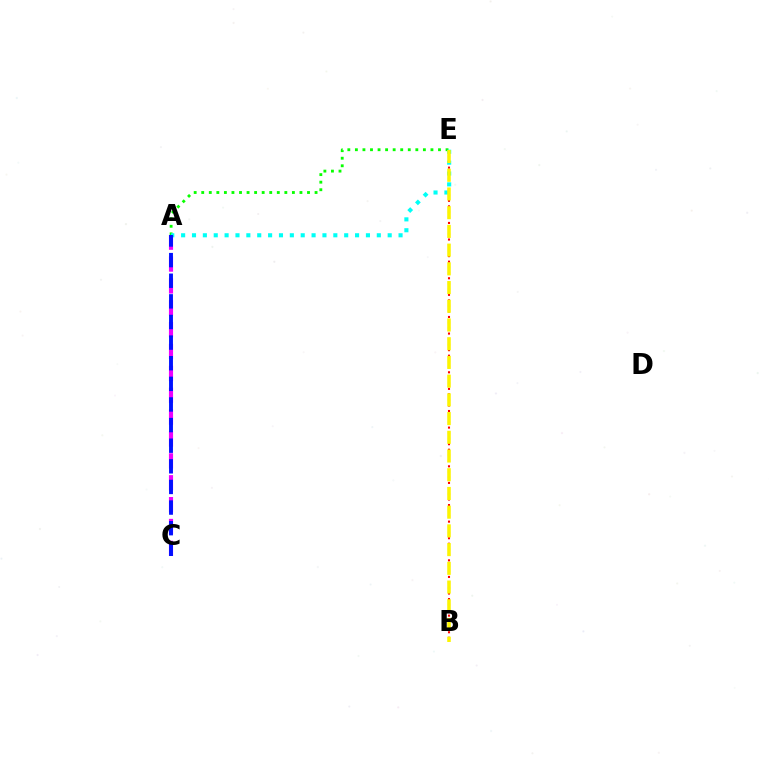{('A', 'E'): [{'color': '#08ff00', 'line_style': 'dotted', 'thickness': 2.05}, {'color': '#00fff6', 'line_style': 'dotted', 'thickness': 2.95}], ('B', 'E'): [{'color': '#ff0000', 'line_style': 'dotted', 'thickness': 1.5}, {'color': '#fcf500', 'line_style': 'dashed', 'thickness': 2.54}], ('A', 'C'): [{'color': '#ee00ff', 'line_style': 'dashed', 'thickness': 2.97}, {'color': '#0010ff', 'line_style': 'dashed', 'thickness': 2.8}]}